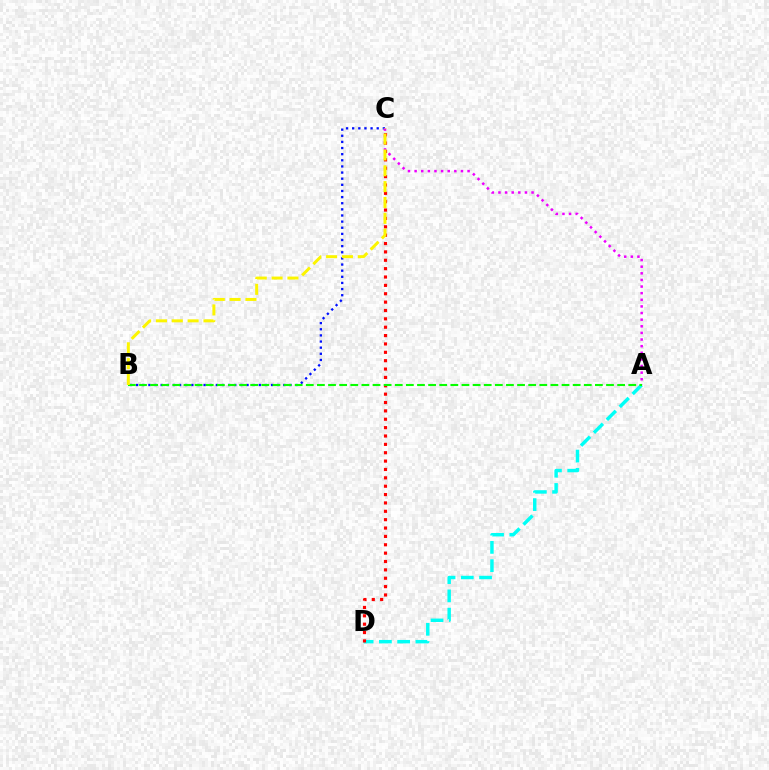{('A', 'D'): [{'color': '#00fff6', 'line_style': 'dashed', 'thickness': 2.48}], ('B', 'C'): [{'color': '#0010ff', 'line_style': 'dotted', 'thickness': 1.67}, {'color': '#fcf500', 'line_style': 'dashed', 'thickness': 2.15}], ('C', 'D'): [{'color': '#ff0000', 'line_style': 'dotted', 'thickness': 2.27}], ('A', 'C'): [{'color': '#ee00ff', 'line_style': 'dotted', 'thickness': 1.8}], ('A', 'B'): [{'color': '#08ff00', 'line_style': 'dashed', 'thickness': 1.51}]}